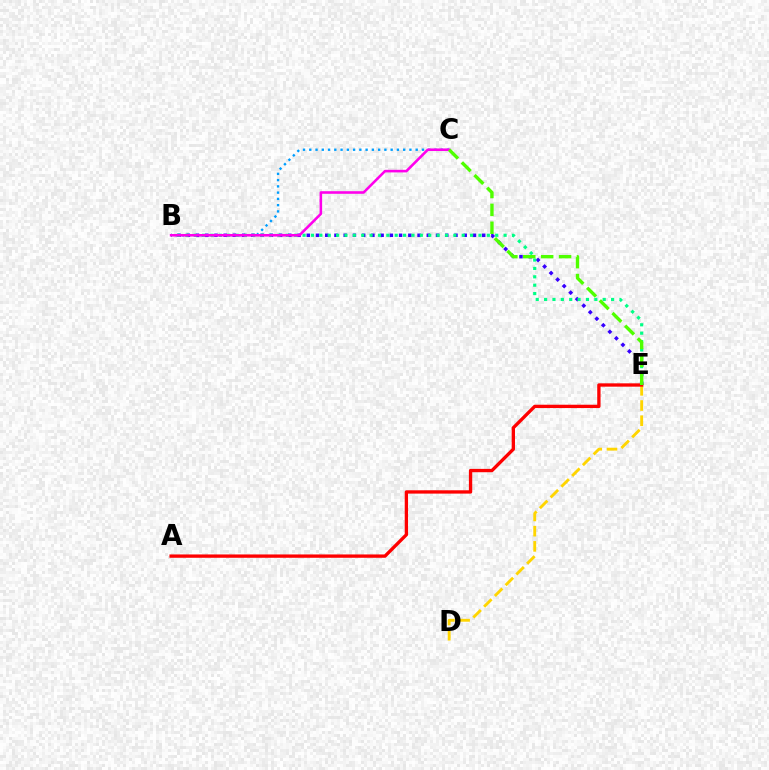{('B', 'C'): [{'color': '#009eff', 'line_style': 'dotted', 'thickness': 1.7}, {'color': '#ff00ed', 'line_style': 'solid', 'thickness': 1.86}], ('D', 'E'): [{'color': '#ffd500', 'line_style': 'dashed', 'thickness': 2.07}], ('B', 'E'): [{'color': '#3700ff', 'line_style': 'dotted', 'thickness': 2.51}, {'color': '#00ff86', 'line_style': 'dotted', 'thickness': 2.28}], ('A', 'E'): [{'color': '#ff0000', 'line_style': 'solid', 'thickness': 2.4}], ('C', 'E'): [{'color': '#4fff00', 'line_style': 'dashed', 'thickness': 2.43}]}